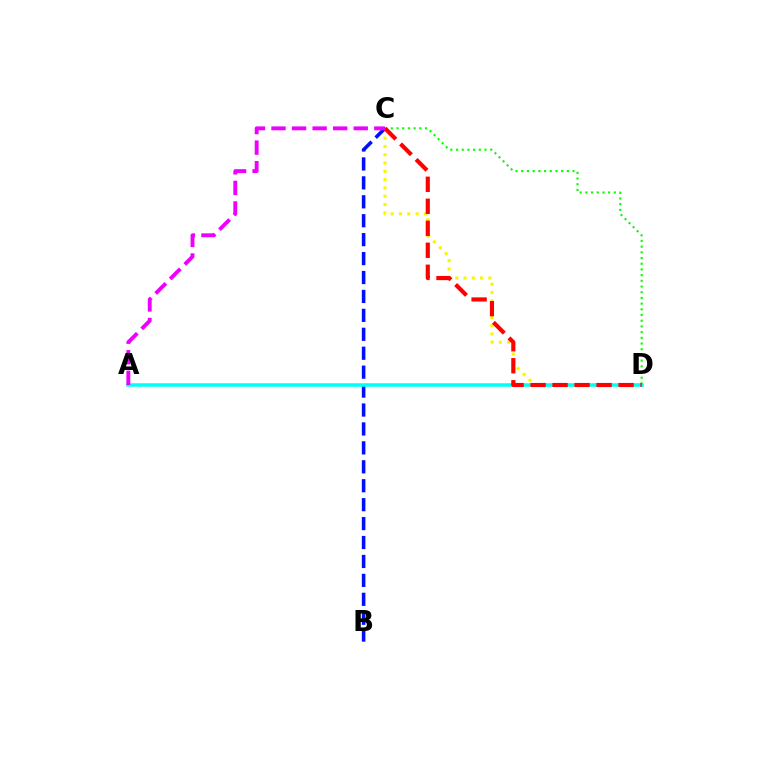{('C', 'D'): [{'color': '#fcf500', 'line_style': 'dotted', 'thickness': 2.25}, {'color': '#08ff00', 'line_style': 'dotted', 'thickness': 1.55}, {'color': '#ff0000', 'line_style': 'dashed', 'thickness': 2.99}], ('B', 'C'): [{'color': '#0010ff', 'line_style': 'dashed', 'thickness': 2.57}], ('A', 'D'): [{'color': '#00fff6', 'line_style': 'solid', 'thickness': 2.54}], ('A', 'C'): [{'color': '#ee00ff', 'line_style': 'dashed', 'thickness': 2.79}]}